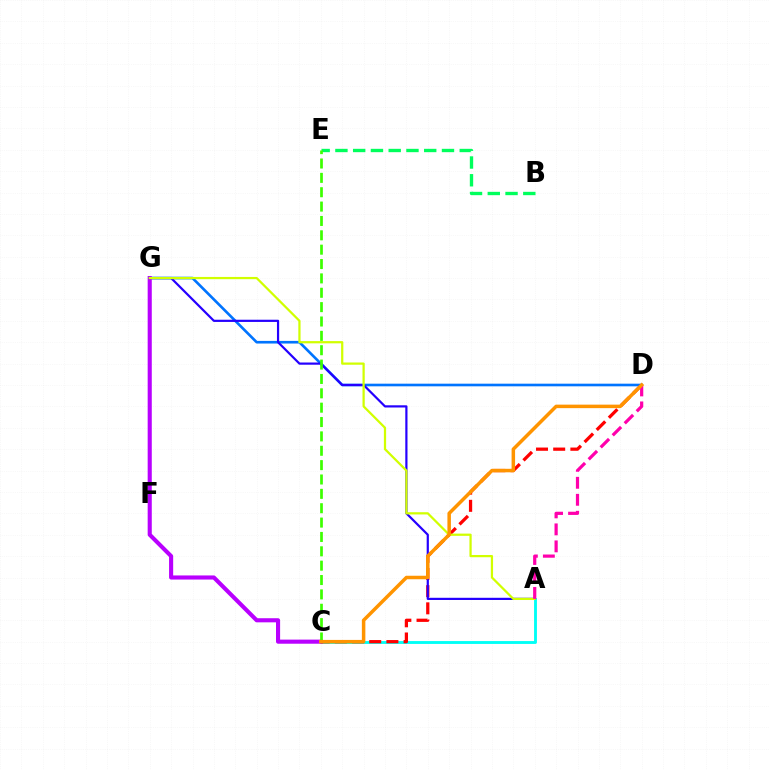{('D', 'G'): [{'color': '#0074ff', 'line_style': 'solid', 'thickness': 1.9}], ('A', 'C'): [{'color': '#00fff6', 'line_style': 'solid', 'thickness': 2.07}], ('C', 'G'): [{'color': '#b900ff', 'line_style': 'solid', 'thickness': 2.96}], ('C', 'D'): [{'color': '#ff0000', 'line_style': 'dashed', 'thickness': 2.33}, {'color': '#ff9400', 'line_style': 'solid', 'thickness': 2.52}], ('A', 'G'): [{'color': '#2500ff', 'line_style': 'solid', 'thickness': 1.59}, {'color': '#d1ff00', 'line_style': 'solid', 'thickness': 1.61}], ('B', 'E'): [{'color': '#00ff5c', 'line_style': 'dashed', 'thickness': 2.41}], ('C', 'E'): [{'color': '#3dff00', 'line_style': 'dashed', 'thickness': 1.95}], ('A', 'D'): [{'color': '#ff00ac', 'line_style': 'dashed', 'thickness': 2.31}]}